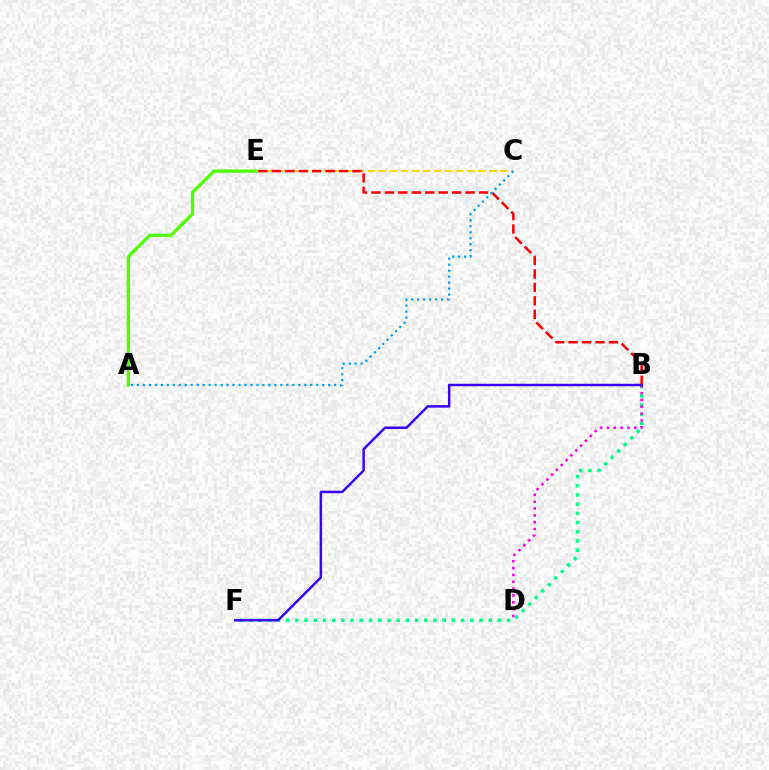{('A', 'E'): [{'color': '#4fff00', 'line_style': 'solid', 'thickness': 2.38}], ('C', 'E'): [{'color': '#ffd500', 'line_style': 'dashed', 'thickness': 1.5}], ('B', 'E'): [{'color': '#ff0000', 'line_style': 'dashed', 'thickness': 1.83}], ('B', 'F'): [{'color': '#00ff86', 'line_style': 'dotted', 'thickness': 2.5}, {'color': '#3700ff', 'line_style': 'solid', 'thickness': 1.78}], ('A', 'C'): [{'color': '#009eff', 'line_style': 'dotted', 'thickness': 1.62}], ('B', 'D'): [{'color': '#ff00ed', 'line_style': 'dotted', 'thickness': 1.86}]}